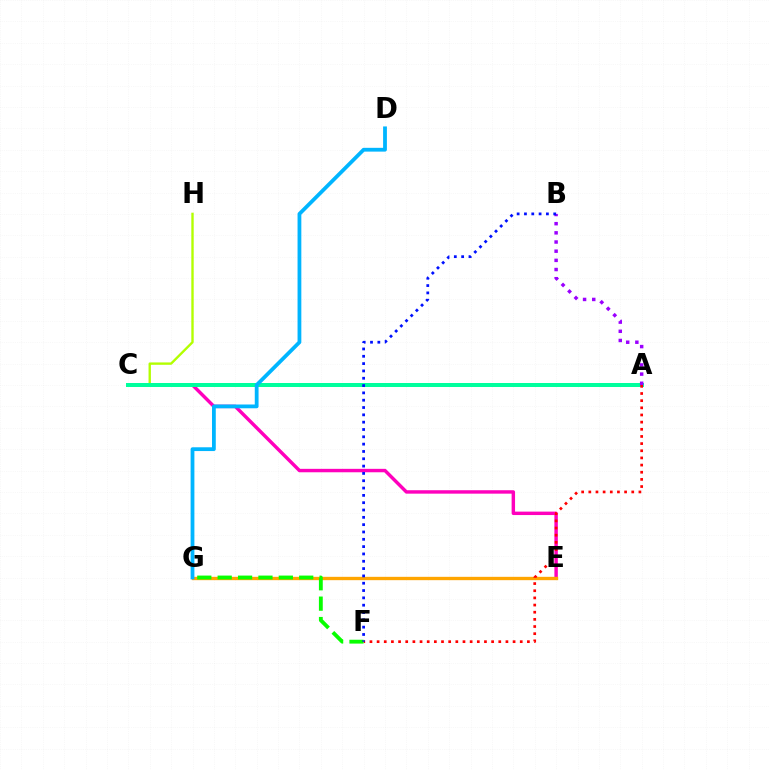{('C', 'H'): [{'color': '#b3ff00', 'line_style': 'solid', 'thickness': 1.7}], ('C', 'E'): [{'color': '#ff00bd', 'line_style': 'solid', 'thickness': 2.47}], ('E', 'G'): [{'color': '#ffa500', 'line_style': 'solid', 'thickness': 2.4}], ('A', 'C'): [{'color': '#00ff9d', 'line_style': 'solid', 'thickness': 2.88}], ('A', 'F'): [{'color': '#ff0000', 'line_style': 'dotted', 'thickness': 1.94}], ('F', 'G'): [{'color': '#08ff00', 'line_style': 'dashed', 'thickness': 2.77}], ('A', 'B'): [{'color': '#9b00ff', 'line_style': 'dotted', 'thickness': 2.49}], ('B', 'F'): [{'color': '#0010ff', 'line_style': 'dotted', 'thickness': 1.99}], ('D', 'G'): [{'color': '#00b5ff', 'line_style': 'solid', 'thickness': 2.73}]}